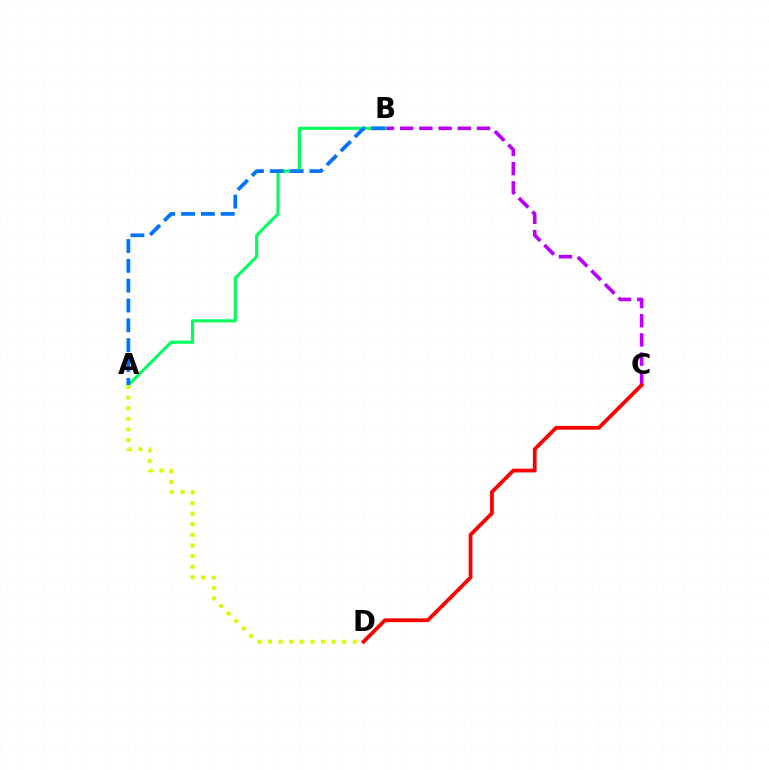{('B', 'C'): [{'color': '#b900ff', 'line_style': 'dashed', 'thickness': 2.61}], ('A', 'B'): [{'color': '#00ff5c', 'line_style': 'solid', 'thickness': 2.23}, {'color': '#0074ff', 'line_style': 'dashed', 'thickness': 2.69}], ('A', 'D'): [{'color': '#d1ff00', 'line_style': 'dotted', 'thickness': 2.88}], ('C', 'D'): [{'color': '#ff0000', 'line_style': 'solid', 'thickness': 2.71}]}